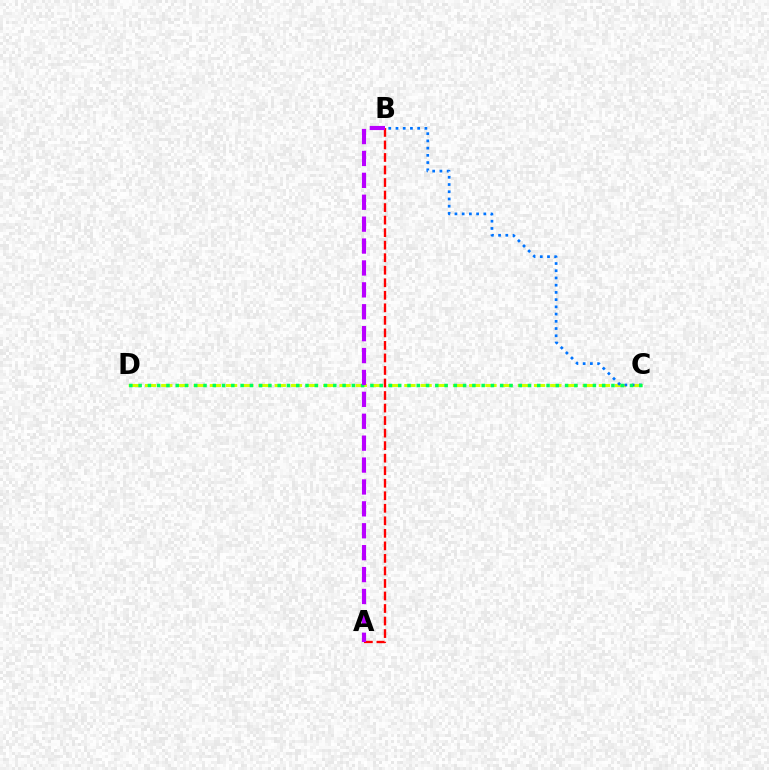{('C', 'D'): [{'color': '#d1ff00', 'line_style': 'dashed', 'thickness': 2.2}, {'color': '#00ff5c', 'line_style': 'dotted', 'thickness': 2.52}], ('B', 'C'): [{'color': '#0074ff', 'line_style': 'dotted', 'thickness': 1.96}], ('A', 'B'): [{'color': '#ff0000', 'line_style': 'dashed', 'thickness': 1.7}, {'color': '#b900ff', 'line_style': 'dashed', 'thickness': 2.98}]}